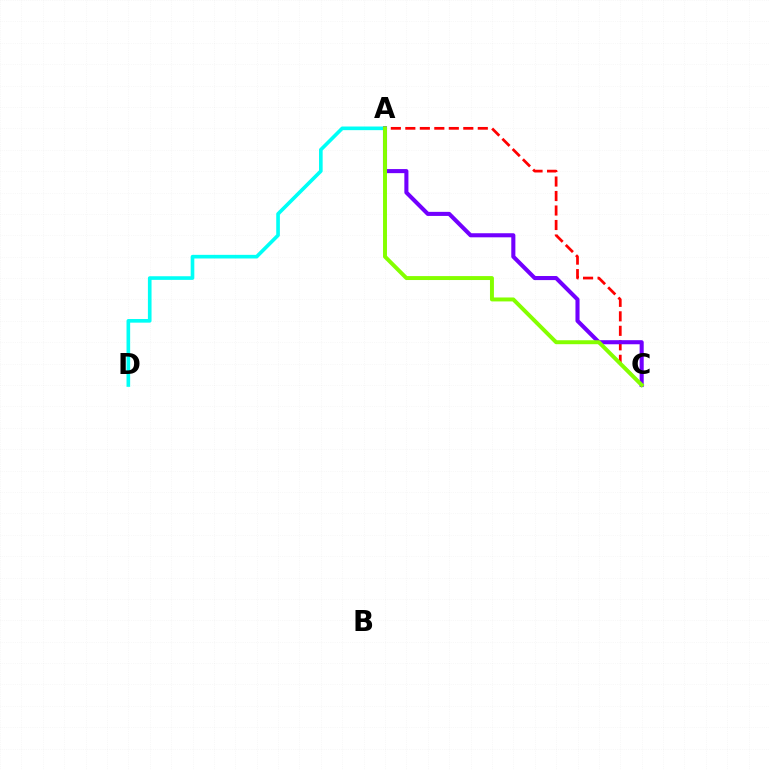{('A', 'C'): [{'color': '#ff0000', 'line_style': 'dashed', 'thickness': 1.97}, {'color': '#7200ff', 'line_style': 'solid', 'thickness': 2.94}, {'color': '#84ff00', 'line_style': 'solid', 'thickness': 2.84}], ('A', 'D'): [{'color': '#00fff6', 'line_style': 'solid', 'thickness': 2.62}]}